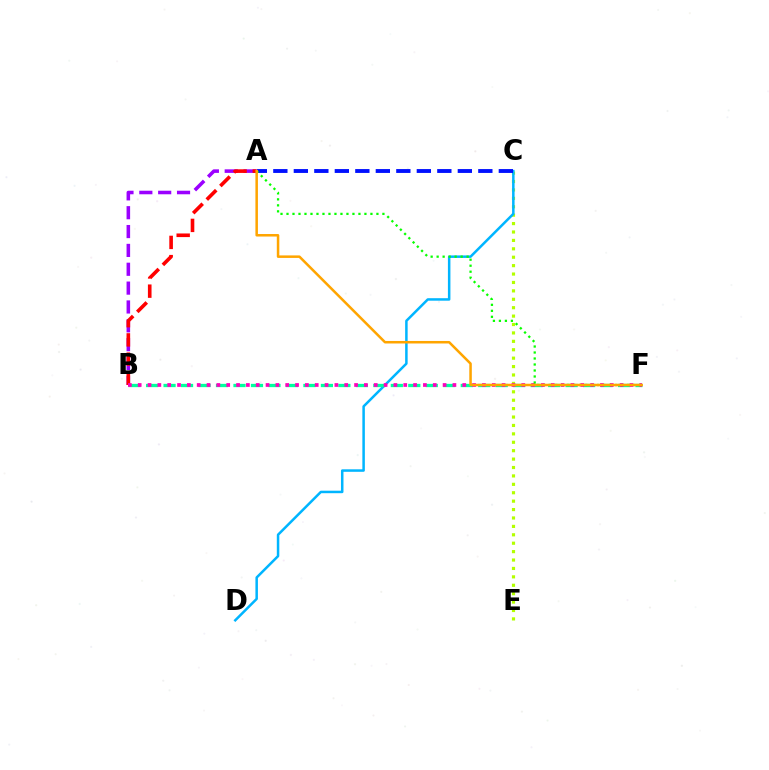{('A', 'B'): [{'color': '#9b00ff', 'line_style': 'dashed', 'thickness': 2.56}, {'color': '#ff0000', 'line_style': 'dashed', 'thickness': 2.61}], ('C', 'E'): [{'color': '#b3ff00', 'line_style': 'dotted', 'thickness': 2.29}], ('C', 'D'): [{'color': '#00b5ff', 'line_style': 'solid', 'thickness': 1.81}], ('A', 'C'): [{'color': '#0010ff', 'line_style': 'dashed', 'thickness': 2.78}], ('B', 'F'): [{'color': '#00ff9d', 'line_style': 'dashed', 'thickness': 2.37}, {'color': '#ff00bd', 'line_style': 'dotted', 'thickness': 2.67}], ('A', 'F'): [{'color': '#08ff00', 'line_style': 'dotted', 'thickness': 1.63}, {'color': '#ffa500', 'line_style': 'solid', 'thickness': 1.81}]}